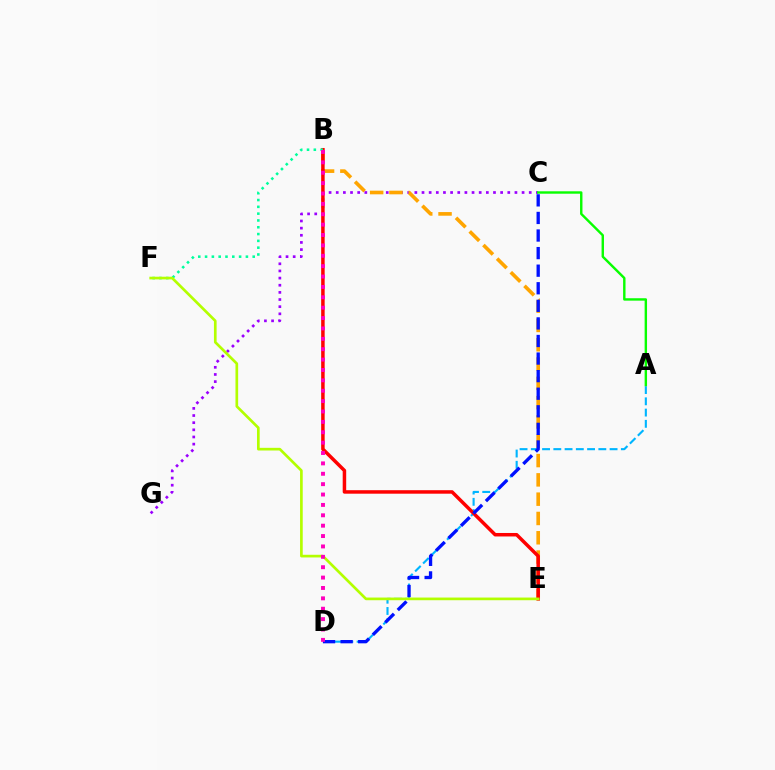{('A', 'D'): [{'color': '#00b5ff', 'line_style': 'dashed', 'thickness': 1.53}], ('C', 'G'): [{'color': '#9b00ff', 'line_style': 'dotted', 'thickness': 1.94}], ('B', 'E'): [{'color': '#ffa500', 'line_style': 'dashed', 'thickness': 2.62}, {'color': '#ff0000', 'line_style': 'solid', 'thickness': 2.51}], ('B', 'F'): [{'color': '#00ff9d', 'line_style': 'dotted', 'thickness': 1.85}], ('C', 'D'): [{'color': '#0010ff', 'line_style': 'dashed', 'thickness': 2.39}], ('E', 'F'): [{'color': '#b3ff00', 'line_style': 'solid', 'thickness': 1.93}], ('A', 'C'): [{'color': '#08ff00', 'line_style': 'solid', 'thickness': 1.74}], ('B', 'D'): [{'color': '#ff00bd', 'line_style': 'dotted', 'thickness': 2.82}]}